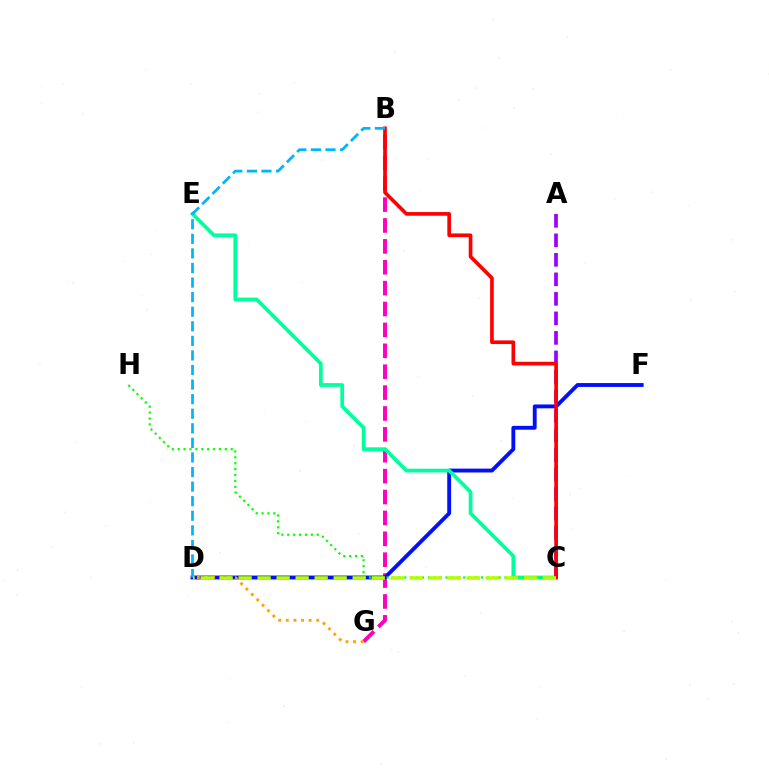{('B', 'G'): [{'color': '#ff00bd', 'line_style': 'dashed', 'thickness': 2.84}], ('D', 'F'): [{'color': '#0010ff', 'line_style': 'solid', 'thickness': 2.78}], ('C', 'E'): [{'color': '#00ff9d', 'line_style': 'solid', 'thickness': 2.69}], ('A', 'C'): [{'color': '#9b00ff', 'line_style': 'dashed', 'thickness': 2.65}], ('B', 'C'): [{'color': '#ff0000', 'line_style': 'solid', 'thickness': 2.64}], ('D', 'G'): [{'color': '#ffa500', 'line_style': 'dotted', 'thickness': 2.07}], ('C', 'H'): [{'color': '#08ff00', 'line_style': 'dotted', 'thickness': 1.6}], ('B', 'D'): [{'color': '#00b5ff', 'line_style': 'dashed', 'thickness': 1.98}], ('C', 'D'): [{'color': '#b3ff00', 'line_style': 'dashed', 'thickness': 2.58}]}